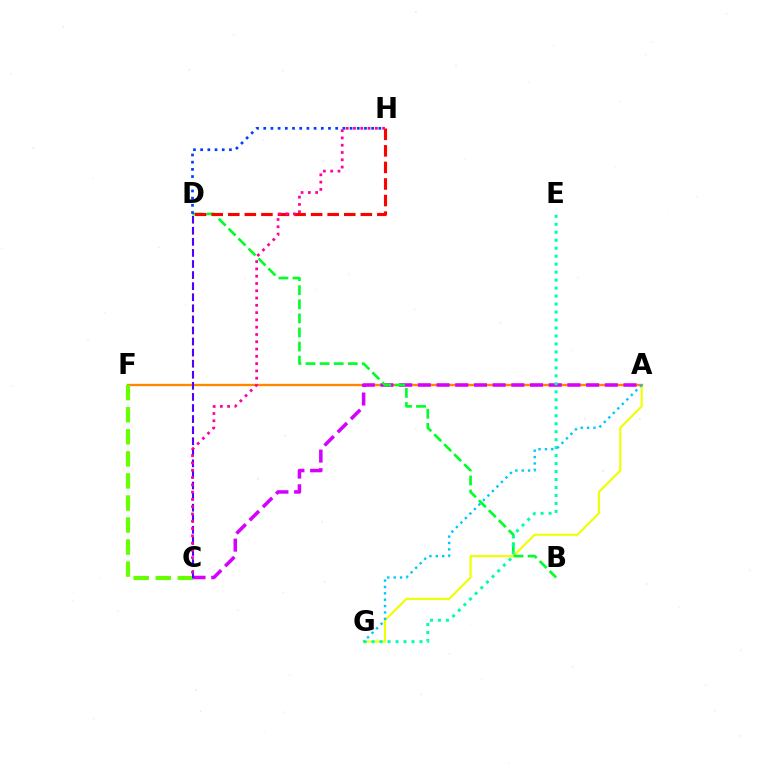{('A', 'G'): [{'color': '#eeff00', 'line_style': 'solid', 'thickness': 1.52}, {'color': '#00c7ff', 'line_style': 'dotted', 'thickness': 1.73}], ('A', 'F'): [{'color': '#ff8800', 'line_style': 'solid', 'thickness': 1.68}], ('C', 'F'): [{'color': '#66ff00', 'line_style': 'dashed', 'thickness': 3.0}], ('A', 'C'): [{'color': '#d600ff', 'line_style': 'dashed', 'thickness': 2.54}], ('B', 'D'): [{'color': '#00ff27', 'line_style': 'dashed', 'thickness': 1.91}], ('D', 'H'): [{'color': '#003fff', 'line_style': 'dotted', 'thickness': 1.95}, {'color': '#ff0000', 'line_style': 'dashed', 'thickness': 2.25}], ('E', 'G'): [{'color': '#00ffaf', 'line_style': 'dotted', 'thickness': 2.17}], ('C', 'D'): [{'color': '#4f00ff', 'line_style': 'dashed', 'thickness': 1.5}], ('C', 'H'): [{'color': '#ff00a0', 'line_style': 'dotted', 'thickness': 1.98}]}